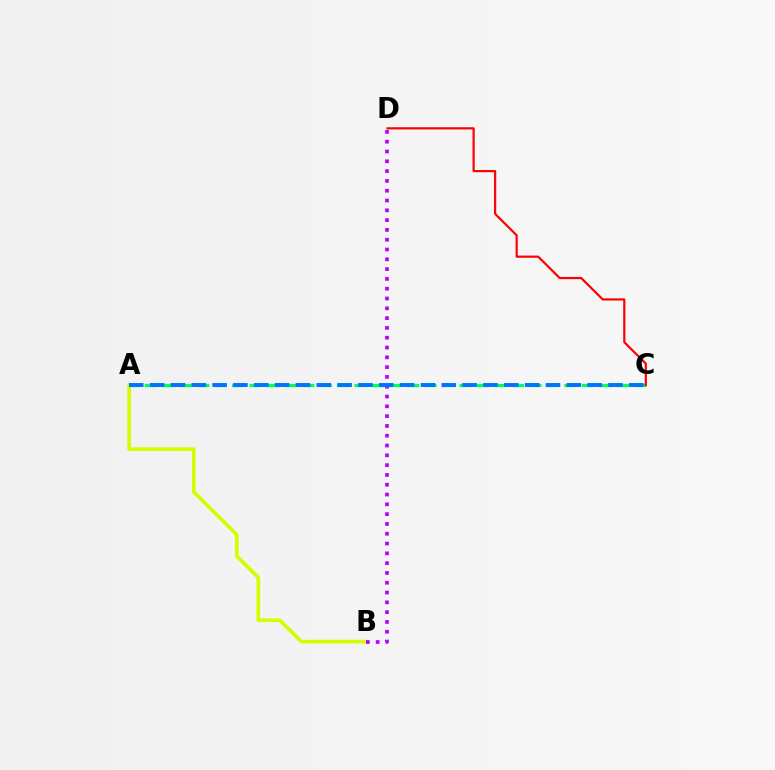{('A', 'B'): [{'color': '#d1ff00', 'line_style': 'solid', 'thickness': 2.64}], ('A', 'C'): [{'color': '#00ff5c', 'line_style': 'dashed', 'thickness': 2.38}, {'color': '#0074ff', 'line_style': 'dashed', 'thickness': 2.83}], ('B', 'D'): [{'color': '#b900ff', 'line_style': 'dotted', 'thickness': 2.66}], ('C', 'D'): [{'color': '#ff0000', 'line_style': 'solid', 'thickness': 1.58}]}